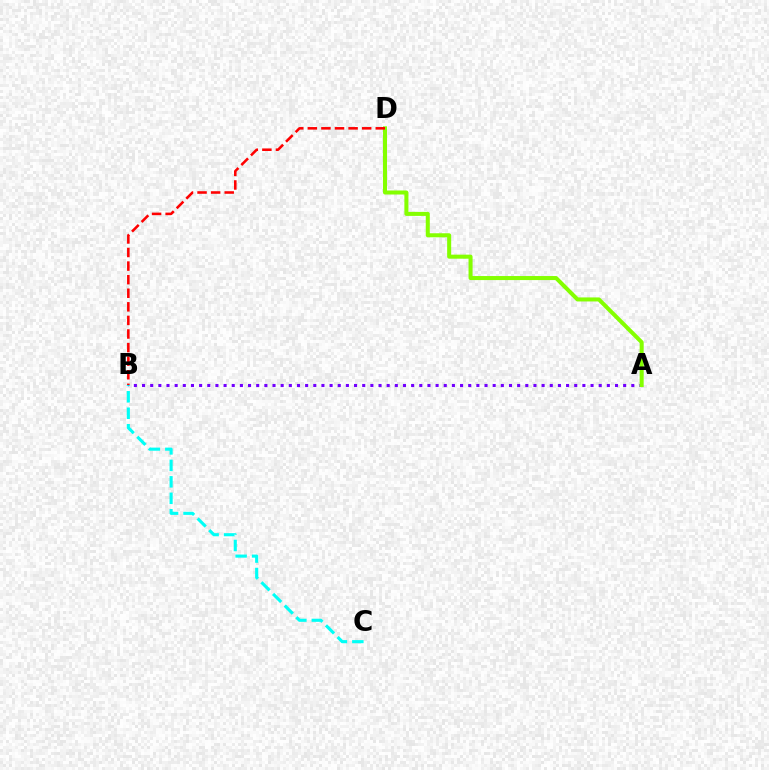{('B', 'C'): [{'color': '#00fff6', 'line_style': 'dashed', 'thickness': 2.24}], ('A', 'B'): [{'color': '#7200ff', 'line_style': 'dotted', 'thickness': 2.22}], ('A', 'D'): [{'color': '#84ff00', 'line_style': 'solid', 'thickness': 2.9}], ('B', 'D'): [{'color': '#ff0000', 'line_style': 'dashed', 'thickness': 1.85}]}